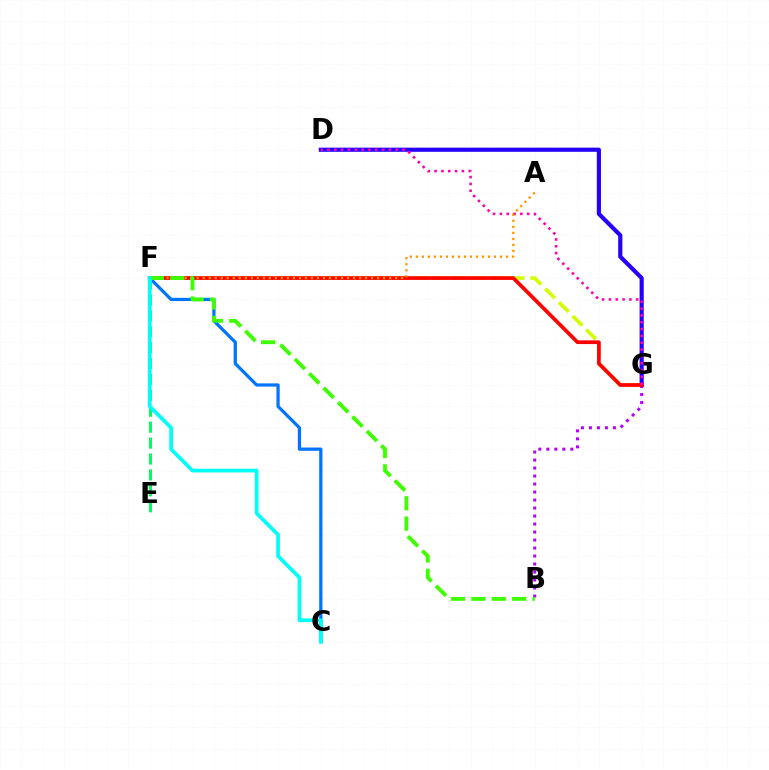{('D', 'G'): [{'color': '#2500ff', 'line_style': 'solid', 'thickness': 2.99}, {'color': '#ff00ac', 'line_style': 'dotted', 'thickness': 1.85}], ('F', 'G'): [{'color': '#d1ff00', 'line_style': 'dashed', 'thickness': 2.63}, {'color': '#ff0000', 'line_style': 'solid', 'thickness': 2.67}], ('B', 'G'): [{'color': '#b900ff', 'line_style': 'dotted', 'thickness': 2.17}], ('C', 'F'): [{'color': '#0074ff', 'line_style': 'solid', 'thickness': 2.33}, {'color': '#00fff6', 'line_style': 'solid', 'thickness': 2.66}], ('A', 'F'): [{'color': '#ff9400', 'line_style': 'dotted', 'thickness': 1.63}], ('E', 'F'): [{'color': '#00ff5c', 'line_style': 'dashed', 'thickness': 2.16}], ('B', 'F'): [{'color': '#3dff00', 'line_style': 'dashed', 'thickness': 2.77}]}